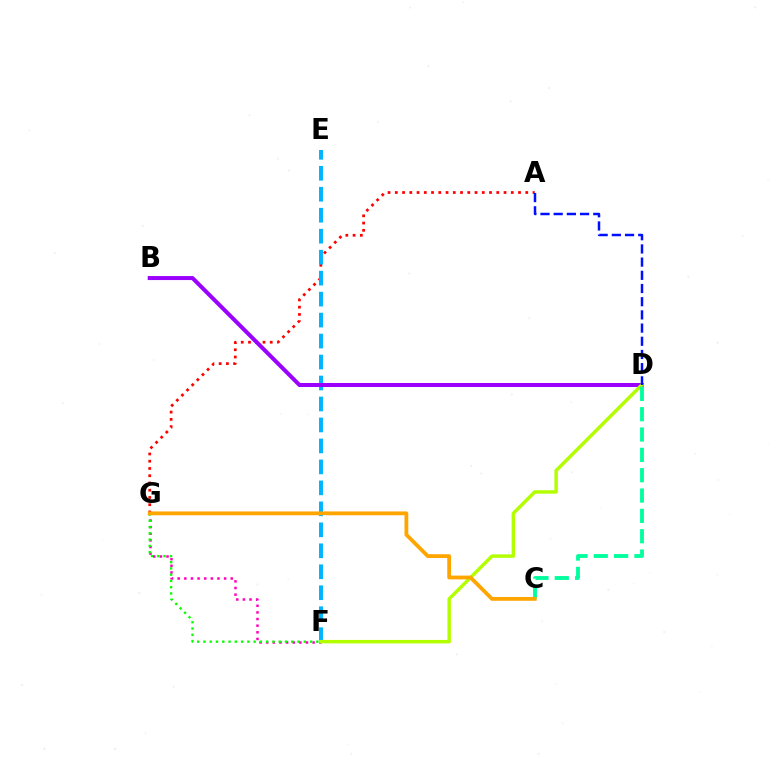{('F', 'G'): [{'color': '#ff00bd', 'line_style': 'dotted', 'thickness': 1.8}, {'color': '#08ff00', 'line_style': 'dotted', 'thickness': 1.7}], ('A', 'G'): [{'color': '#ff0000', 'line_style': 'dotted', 'thickness': 1.97}], ('E', 'F'): [{'color': '#00b5ff', 'line_style': 'dashed', 'thickness': 2.85}], ('B', 'D'): [{'color': '#9b00ff', 'line_style': 'solid', 'thickness': 2.89}], ('D', 'F'): [{'color': '#b3ff00', 'line_style': 'solid', 'thickness': 2.48}], ('A', 'D'): [{'color': '#0010ff', 'line_style': 'dashed', 'thickness': 1.79}], ('C', 'D'): [{'color': '#00ff9d', 'line_style': 'dashed', 'thickness': 2.76}], ('C', 'G'): [{'color': '#ffa500', 'line_style': 'solid', 'thickness': 2.74}]}